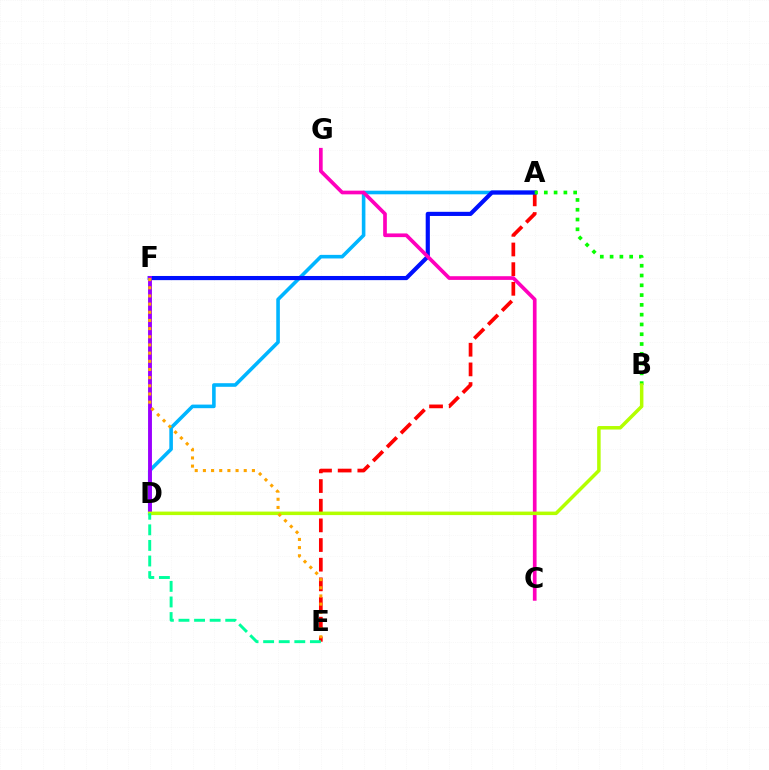{('A', 'E'): [{'color': '#ff0000', 'line_style': 'dashed', 'thickness': 2.67}], ('A', 'D'): [{'color': '#00b5ff', 'line_style': 'solid', 'thickness': 2.59}], ('A', 'F'): [{'color': '#0010ff', 'line_style': 'solid', 'thickness': 2.99}], ('D', 'F'): [{'color': '#9b00ff', 'line_style': 'solid', 'thickness': 2.8}], ('A', 'B'): [{'color': '#08ff00', 'line_style': 'dotted', 'thickness': 2.66}], ('C', 'G'): [{'color': '#ff00bd', 'line_style': 'solid', 'thickness': 2.65}], ('B', 'D'): [{'color': '#b3ff00', 'line_style': 'solid', 'thickness': 2.52}], ('D', 'E'): [{'color': '#00ff9d', 'line_style': 'dashed', 'thickness': 2.12}], ('E', 'F'): [{'color': '#ffa500', 'line_style': 'dotted', 'thickness': 2.22}]}